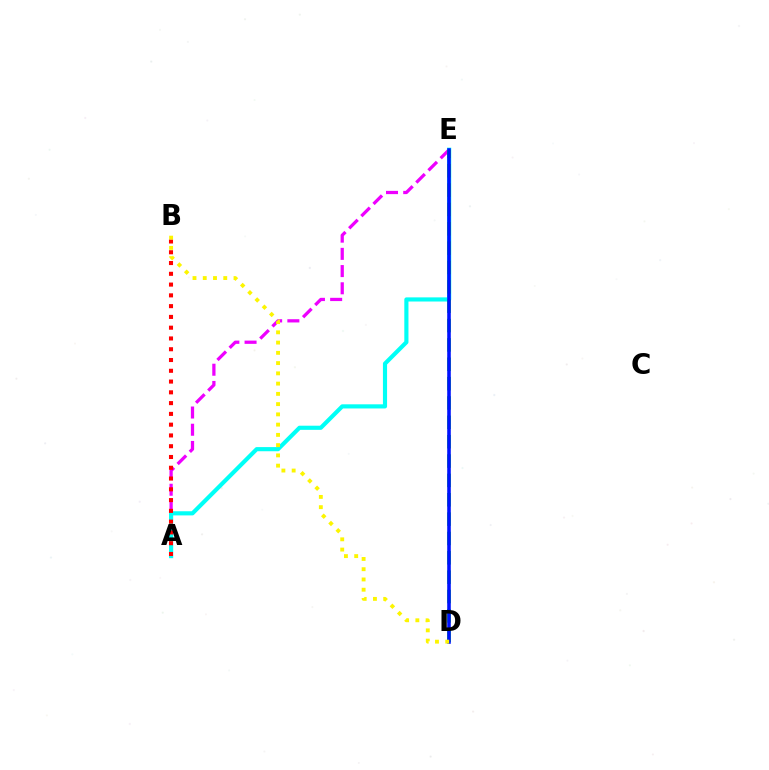{('A', 'E'): [{'color': '#ee00ff', 'line_style': 'dashed', 'thickness': 2.34}, {'color': '#00fff6', 'line_style': 'solid', 'thickness': 2.98}], ('A', 'B'): [{'color': '#ff0000', 'line_style': 'dotted', 'thickness': 2.93}], ('D', 'E'): [{'color': '#08ff00', 'line_style': 'dashed', 'thickness': 2.63}, {'color': '#0010ff', 'line_style': 'solid', 'thickness': 2.57}], ('B', 'D'): [{'color': '#fcf500', 'line_style': 'dotted', 'thickness': 2.79}]}